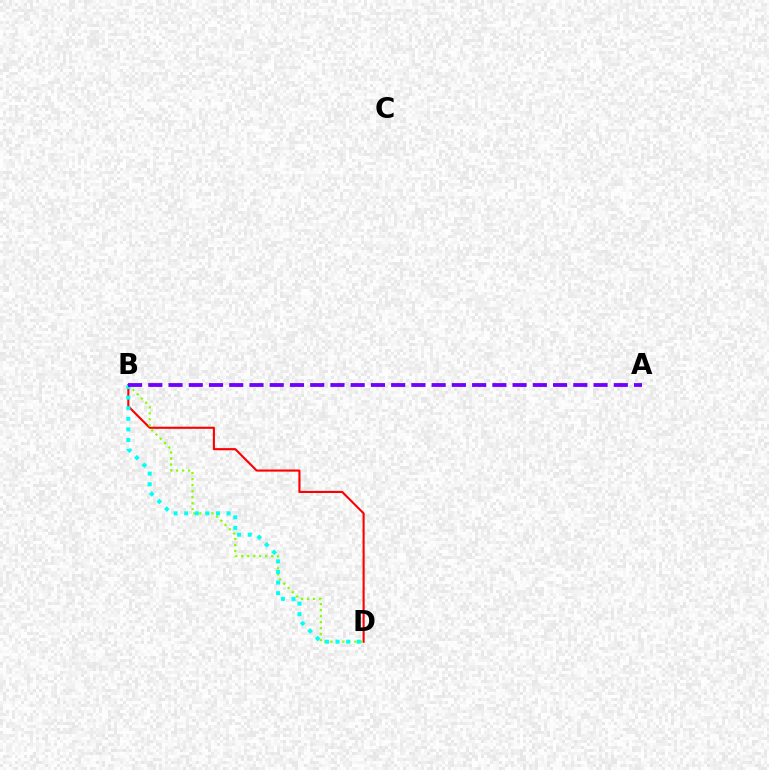{('B', 'D'): [{'color': '#ff0000', 'line_style': 'solid', 'thickness': 1.52}, {'color': '#84ff00', 'line_style': 'dotted', 'thickness': 1.63}, {'color': '#00fff6', 'line_style': 'dotted', 'thickness': 2.88}], ('A', 'B'): [{'color': '#7200ff', 'line_style': 'dashed', 'thickness': 2.75}]}